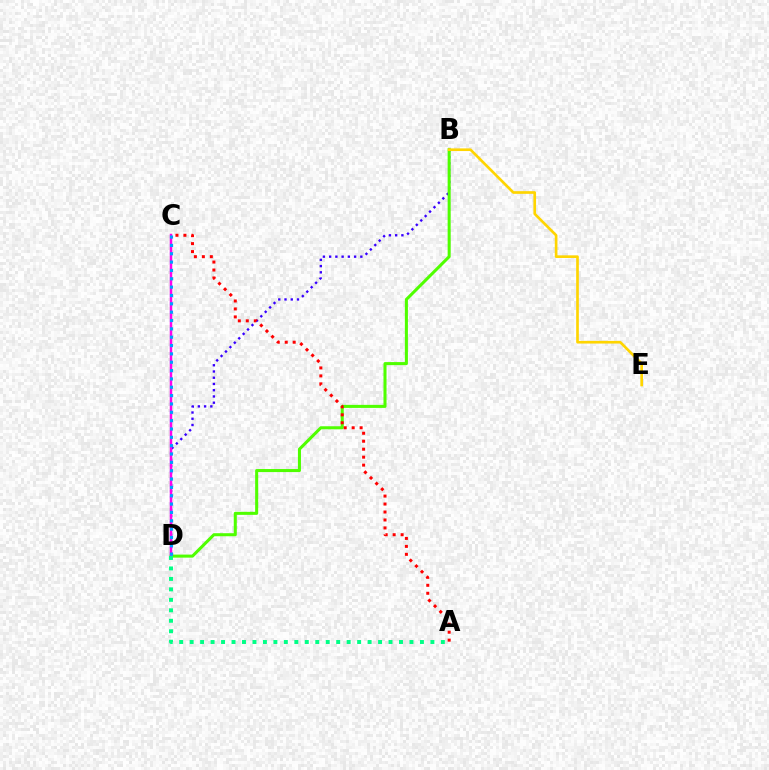{('B', 'D'): [{'color': '#3700ff', 'line_style': 'dotted', 'thickness': 1.7}, {'color': '#4fff00', 'line_style': 'solid', 'thickness': 2.19}], ('A', 'C'): [{'color': '#ff0000', 'line_style': 'dotted', 'thickness': 2.16}], ('C', 'D'): [{'color': '#ff00ed', 'line_style': 'solid', 'thickness': 1.79}, {'color': '#009eff', 'line_style': 'dotted', 'thickness': 2.27}], ('A', 'D'): [{'color': '#00ff86', 'line_style': 'dotted', 'thickness': 2.84}], ('B', 'E'): [{'color': '#ffd500', 'line_style': 'solid', 'thickness': 1.92}]}